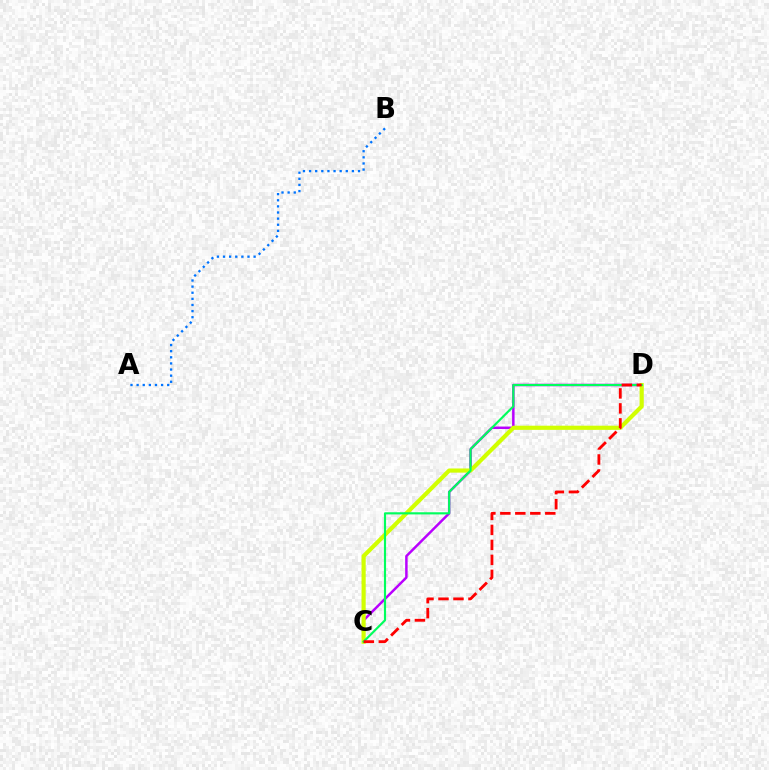{('C', 'D'): [{'color': '#b900ff', 'line_style': 'solid', 'thickness': 1.79}, {'color': '#d1ff00', 'line_style': 'solid', 'thickness': 3.0}, {'color': '#00ff5c', 'line_style': 'solid', 'thickness': 1.55}, {'color': '#ff0000', 'line_style': 'dashed', 'thickness': 2.04}], ('A', 'B'): [{'color': '#0074ff', 'line_style': 'dotted', 'thickness': 1.66}]}